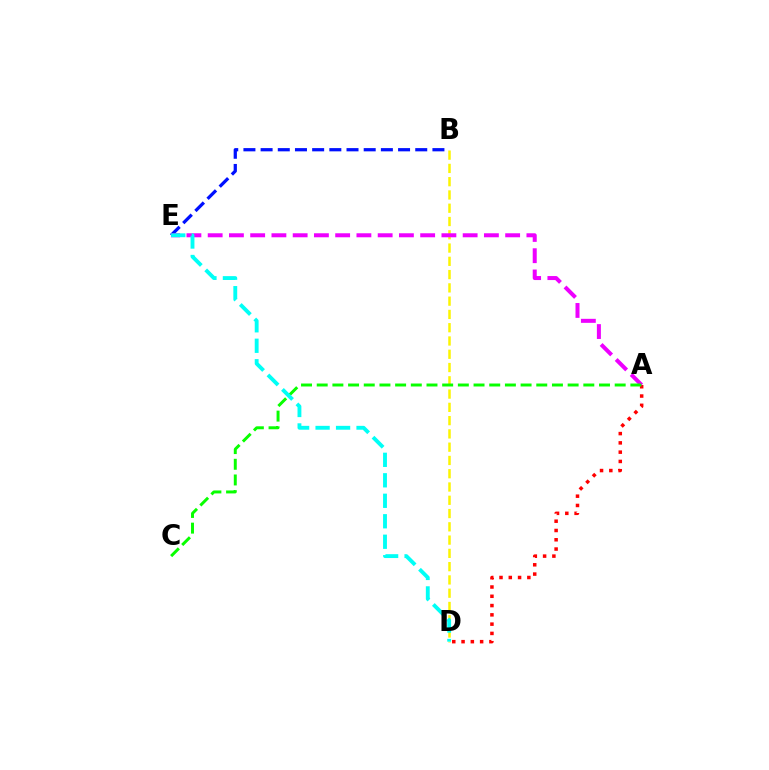{('B', 'E'): [{'color': '#0010ff', 'line_style': 'dashed', 'thickness': 2.33}], ('A', 'D'): [{'color': '#ff0000', 'line_style': 'dotted', 'thickness': 2.52}], ('B', 'D'): [{'color': '#fcf500', 'line_style': 'dashed', 'thickness': 1.8}], ('A', 'E'): [{'color': '#ee00ff', 'line_style': 'dashed', 'thickness': 2.89}], ('A', 'C'): [{'color': '#08ff00', 'line_style': 'dashed', 'thickness': 2.13}], ('D', 'E'): [{'color': '#00fff6', 'line_style': 'dashed', 'thickness': 2.78}]}